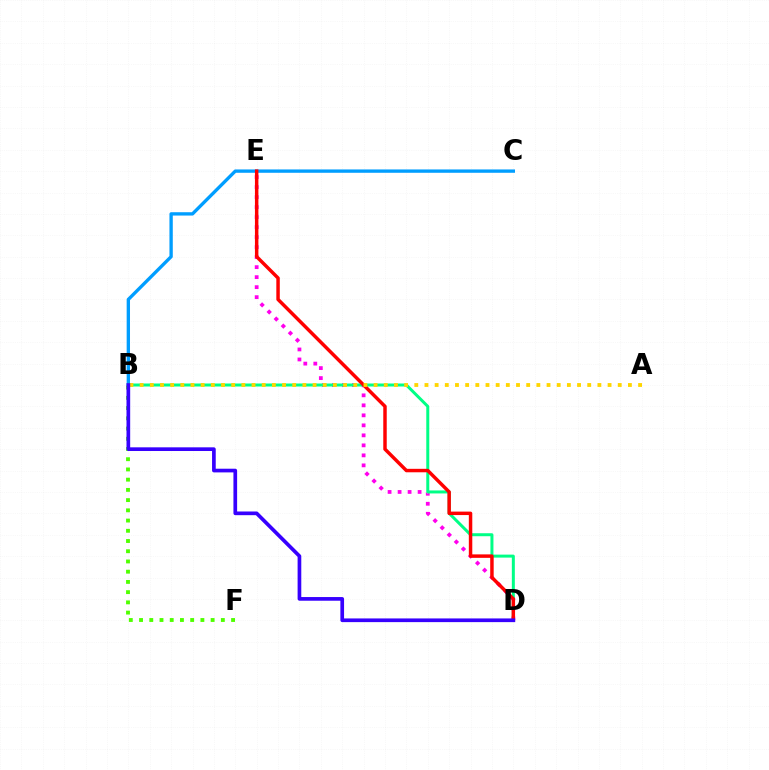{('D', 'E'): [{'color': '#ff00ed', 'line_style': 'dotted', 'thickness': 2.72}, {'color': '#ff0000', 'line_style': 'solid', 'thickness': 2.49}], ('B', 'C'): [{'color': '#009eff', 'line_style': 'solid', 'thickness': 2.4}], ('B', 'D'): [{'color': '#00ff86', 'line_style': 'solid', 'thickness': 2.16}, {'color': '#3700ff', 'line_style': 'solid', 'thickness': 2.65}], ('A', 'B'): [{'color': '#ffd500', 'line_style': 'dotted', 'thickness': 2.76}], ('B', 'F'): [{'color': '#4fff00', 'line_style': 'dotted', 'thickness': 2.78}]}